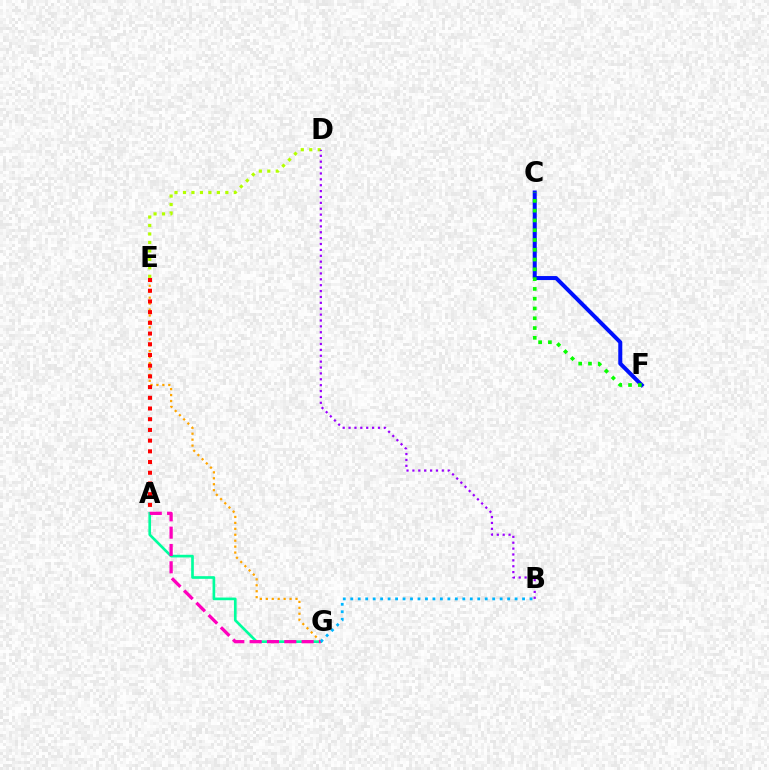{('A', 'G'): [{'color': '#00ff9d', 'line_style': 'solid', 'thickness': 1.92}, {'color': '#ff00bd', 'line_style': 'dashed', 'thickness': 2.35}], ('D', 'E'): [{'color': '#b3ff00', 'line_style': 'dotted', 'thickness': 2.3}], ('E', 'G'): [{'color': '#ffa500', 'line_style': 'dotted', 'thickness': 1.61}], ('C', 'F'): [{'color': '#0010ff', 'line_style': 'solid', 'thickness': 2.89}, {'color': '#08ff00', 'line_style': 'dotted', 'thickness': 2.66}], ('B', 'D'): [{'color': '#9b00ff', 'line_style': 'dotted', 'thickness': 1.6}], ('A', 'E'): [{'color': '#ff0000', 'line_style': 'dotted', 'thickness': 2.91}], ('B', 'G'): [{'color': '#00b5ff', 'line_style': 'dotted', 'thickness': 2.03}]}